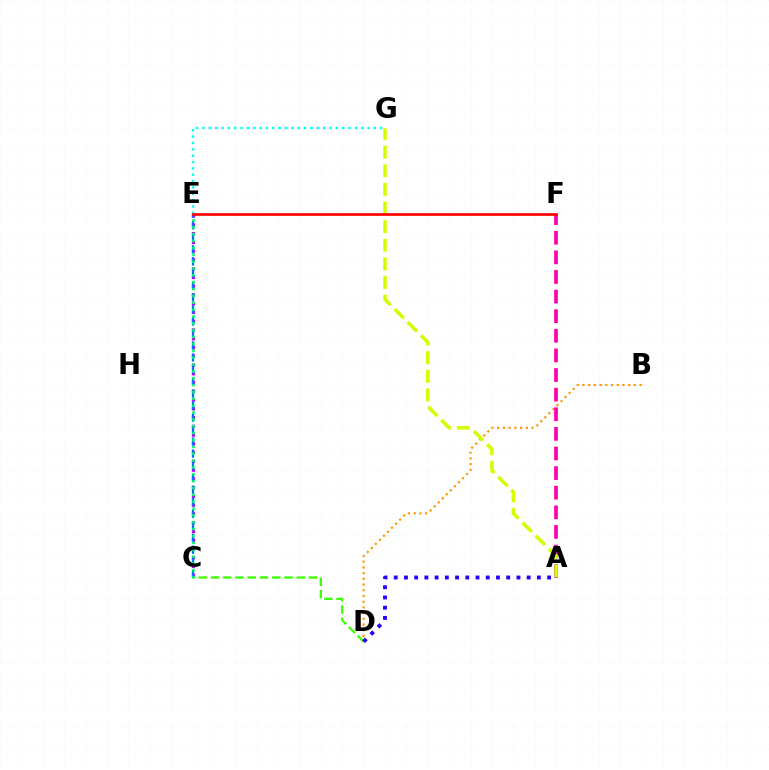{('B', 'D'): [{'color': '#ff9400', 'line_style': 'dotted', 'thickness': 1.55}], ('C', 'E'): [{'color': '#b900ff', 'line_style': 'dotted', 'thickness': 2.38}, {'color': '#0074ff', 'line_style': 'dashed', 'thickness': 1.63}, {'color': '#00ff5c', 'line_style': 'dotted', 'thickness': 1.86}], ('A', 'F'): [{'color': '#ff00ac', 'line_style': 'dashed', 'thickness': 2.66}], ('C', 'D'): [{'color': '#3dff00', 'line_style': 'dashed', 'thickness': 1.66}], ('A', 'G'): [{'color': '#d1ff00', 'line_style': 'dashed', 'thickness': 2.53}], ('A', 'D'): [{'color': '#2500ff', 'line_style': 'dotted', 'thickness': 2.78}], ('E', 'G'): [{'color': '#00fff6', 'line_style': 'dotted', 'thickness': 1.73}], ('E', 'F'): [{'color': '#ff0000', 'line_style': 'solid', 'thickness': 1.93}]}